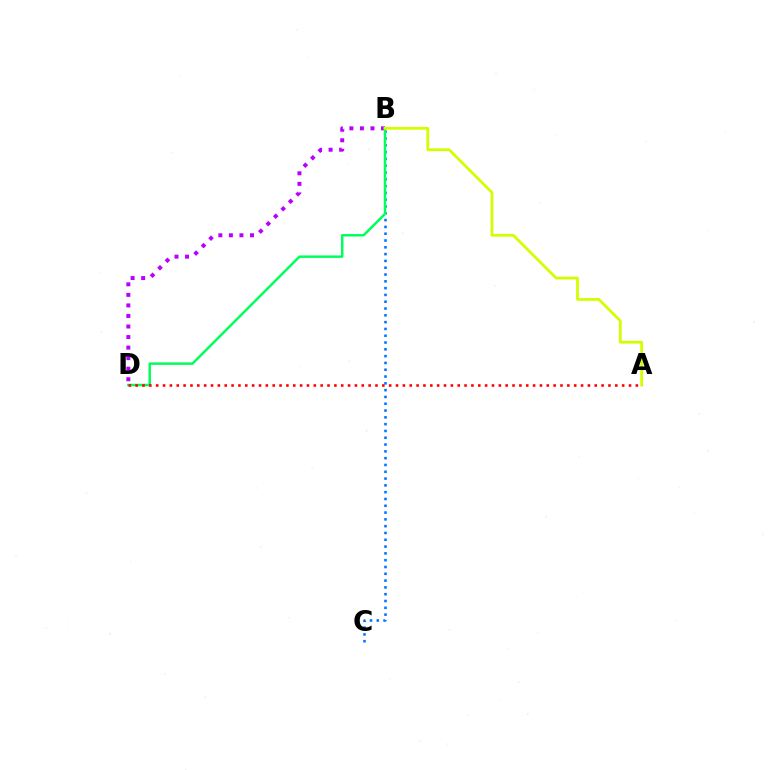{('B', 'D'): [{'color': '#b900ff', 'line_style': 'dotted', 'thickness': 2.87}, {'color': '#00ff5c', 'line_style': 'solid', 'thickness': 1.78}], ('B', 'C'): [{'color': '#0074ff', 'line_style': 'dotted', 'thickness': 1.85}], ('A', 'B'): [{'color': '#d1ff00', 'line_style': 'solid', 'thickness': 2.0}], ('A', 'D'): [{'color': '#ff0000', 'line_style': 'dotted', 'thickness': 1.86}]}